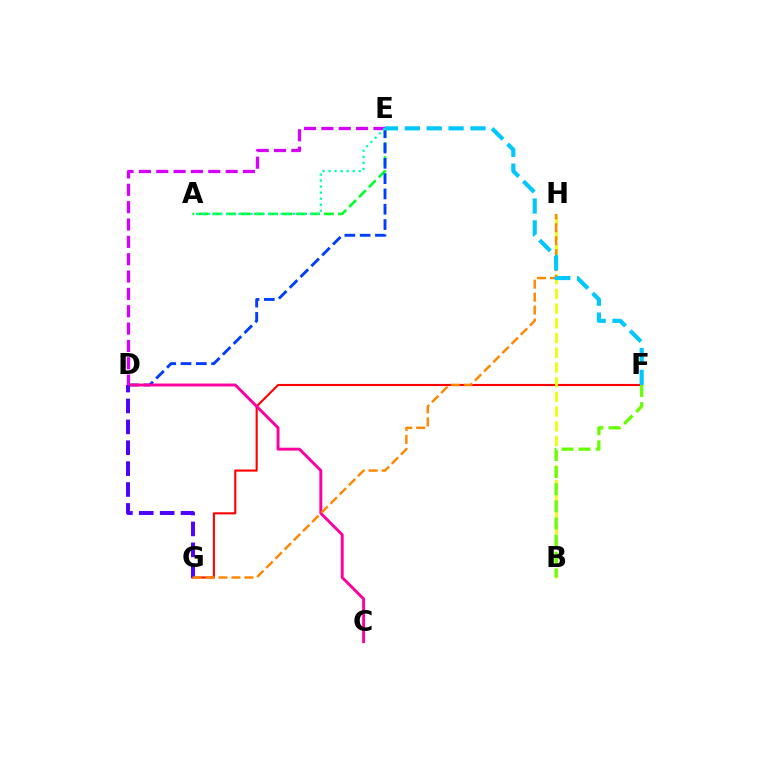{('A', 'E'): [{'color': '#00ff27', 'line_style': 'dashed', 'thickness': 1.9}, {'color': '#00ffaf', 'line_style': 'dotted', 'thickness': 1.64}], ('F', 'G'): [{'color': '#ff0000', 'line_style': 'solid', 'thickness': 1.53}], ('D', 'E'): [{'color': '#d600ff', 'line_style': 'dashed', 'thickness': 2.36}, {'color': '#003fff', 'line_style': 'dashed', 'thickness': 2.08}], ('B', 'H'): [{'color': '#eeff00', 'line_style': 'dashed', 'thickness': 2.0}], ('B', 'F'): [{'color': '#66ff00', 'line_style': 'dashed', 'thickness': 2.33}], ('C', 'D'): [{'color': '#ff00a0', 'line_style': 'solid', 'thickness': 2.1}], ('D', 'G'): [{'color': '#4f00ff', 'line_style': 'dashed', 'thickness': 2.84}], ('G', 'H'): [{'color': '#ff8800', 'line_style': 'dashed', 'thickness': 1.76}], ('E', 'F'): [{'color': '#00c7ff', 'line_style': 'dashed', 'thickness': 2.97}]}